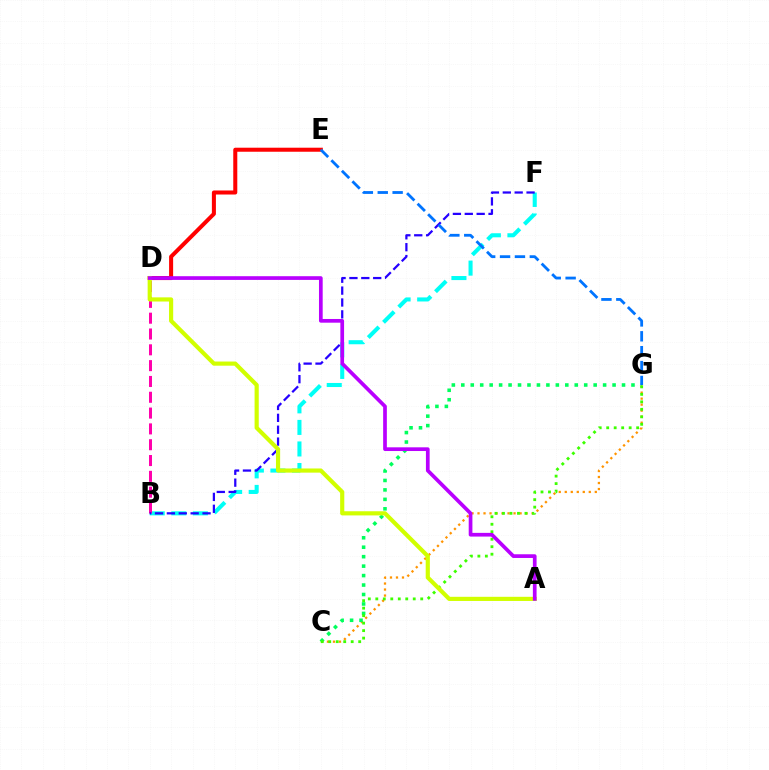{('B', 'F'): [{'color': '#00fff6', 'line_style': 'dashed', 'thickness': 2.93}, {'color': '#2500ff', 'line_style': 'dashed', 'thickness': 1.61}], ('D', 'E'): [{'color': '#ff0000', 'line_style': 'solid', 'thickness': 2.9}], ('B', 'D'): [{'color': '#ff00ac', 'line_style': 'dashed', 'thickness': 2.15}], ('C', 'G'): [{'color': '#ff9400', 'line_style': 'dotted', 'thickness': 1.63}, {'color': '#00ff5c', 'line_style': 'dotted', 'thickness': 2.57}, {'color': '#3dff00', 'line_style': 'dotted', 'thickness': 2.03}], ('E', 'G'): [{'color': '#0074ff', 'line_style': 'dashed', 'thickness': 2.02}], ('A', 'D'): [{'color': '#d1ff00', 'line_style': 'solid', 'thickness': 2.99}, {'color': '#b900ff', 'line_style': 'solid', 'thickness': 2.67}]}